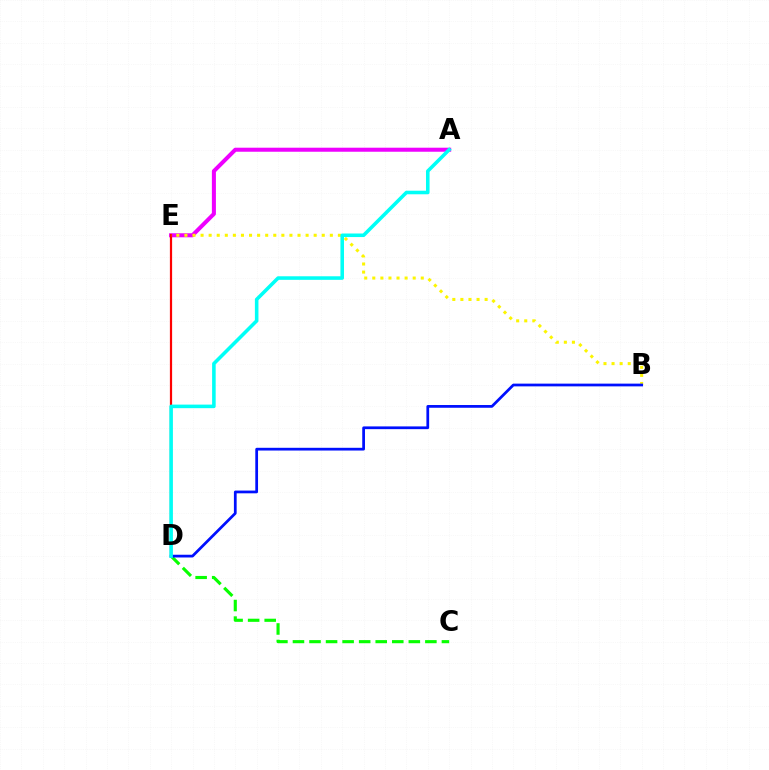{('A', 'E'): [{'color': '#ee00ff', 'line_style': 'solid', 'thickness': 2.9}], ('C', 'D'): [{'color': '#08ff00', 'line_style': 'dashed', 'thickness': 2.25}], ('D', 'E'): [{'color': '#ff0000', 'line_style': 'solid', 'thickness': 1.6}], ('B', 'E'): [{'color': '#fcf500', 'line_style': 'dotted', 'thickness': 2.2}], ('B', 'D'): [{'color': '#0010ff', 'line_style': 'solid', 'thickness': 1.98}], ('A', 'D'): [{'color': '#00fff6', 'line_style': 'solid', 'thickness': 2.57}]}